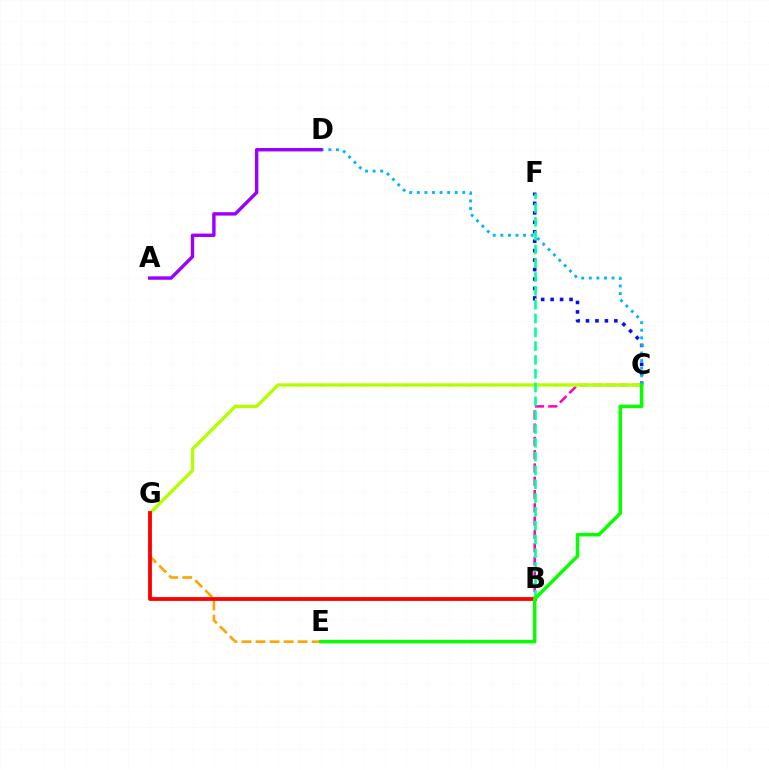{('B', 'C'): [{'color': '#ff00bd', 'line_style': 'dashed', 'thickness': 1.81}], ('E', 'G'): [{'color': '#ffa500', 'line_style': 'dashed', 'thickness': 1.91}], ('C', 'F'): [{'color': '#0010ff', 'line_style': 'dotted', 'thickness': 2.57}], ('C', 'G'): [{'color': '#b3ff00', 'line_style': 'solid', 'thickness': 2.4}], ('B', 'F'): [{'color': '#00ff9d', 'line_style': 'dashed', 'thickness': 1.88}], ('B', 'G'): [{'color': '#ff0000', 'line_style': 'solid', 'thickness': 2.75}], ('C', 'D'): [{'color': '#00b5ff', 'line_style': 'dotted', 'thickness': 2.06}], ('A', 'D'): [{'color': '#9b00ff', 'line_style': 'solid', 'thickness': 2.45}], ('C', 'E'): [{'color': '#08ff00', 'line_style': 'solid', 'thickness': 2.51}]}